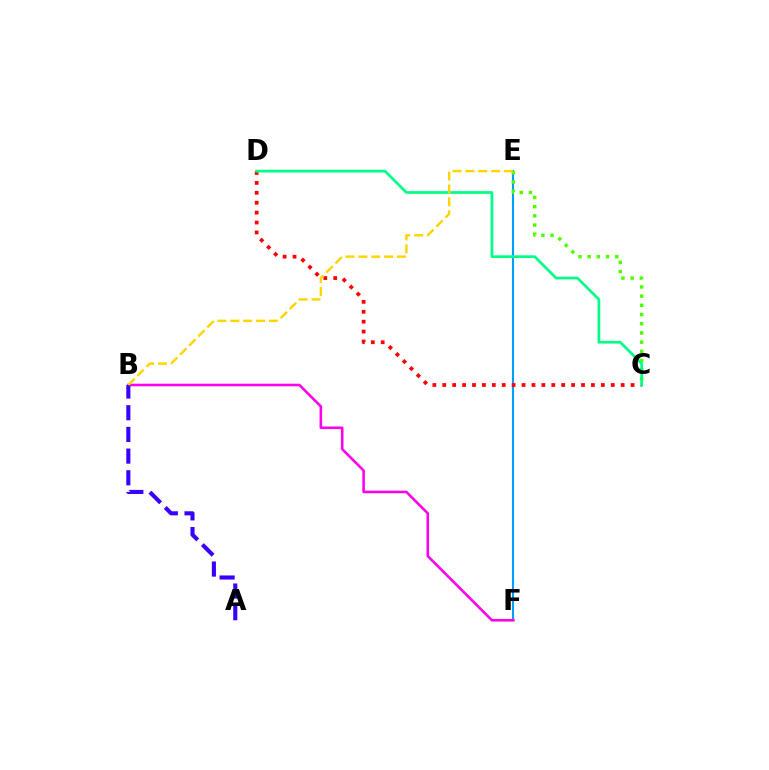{('E', 'F'): [{'color': '#009eff', 'line_style': 'solid', 'thickness': 1.51}], ('B', 'F'): [{'color': '#ff00ed', 'line_style': 'solid', 'thickness': 1.86}], ('C', 'E'): [{'color': '#4fff00', 'line_style': 'dotted', 'thickness': 2.5}], ('C', 'D'): [{'color': '#ff0000', 'line_style': 'dotted', 'thickness': 2.69}, {'color': '#00ff86', 'line_style': 'solid', 'thickness': 1.96}], ('A', 'B'): [{'color': '#3700ff', 'line_style': 'dashed', 'thickness': 2.95}], ('B', 'E'): [{'color': '#ffd500', 'line_style': 'dashed', 'thickness': 1.75}]}